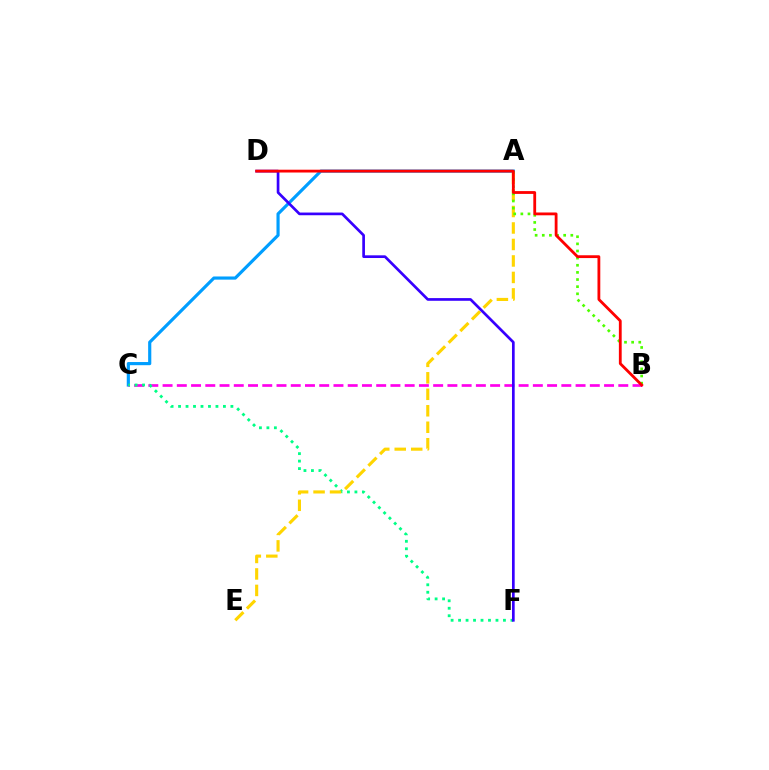{('A', 'C'): [{'color': '#009eff', 'line_style': 'solid', 'thickness': 2.27}], ('B', 'C'): [{'color': '#ff00ed', 'line_style': 'dashed', 'thickness': 1.93}], ('C', 'F'): [{'color': '#00ff86', 'line_style': 'dotted', 'thickness': 2.03}], ('A', 'E'): [{'color': '#ffd500', 'line_style': 'dashed', 'thickness': 2.24}], ('A', 'B'): [{'color': '#4fff00', 'line_style': 'dotted', 'thickness': 1.94}], ('D', 'F'): [{'color': '#3700ff', 'line_style': 'solid', 'thickness': 1.94}], ('B', 'D'): [{'color': '#ff0000', 'line_style': 'solid', 'thickness': 2.02}]}